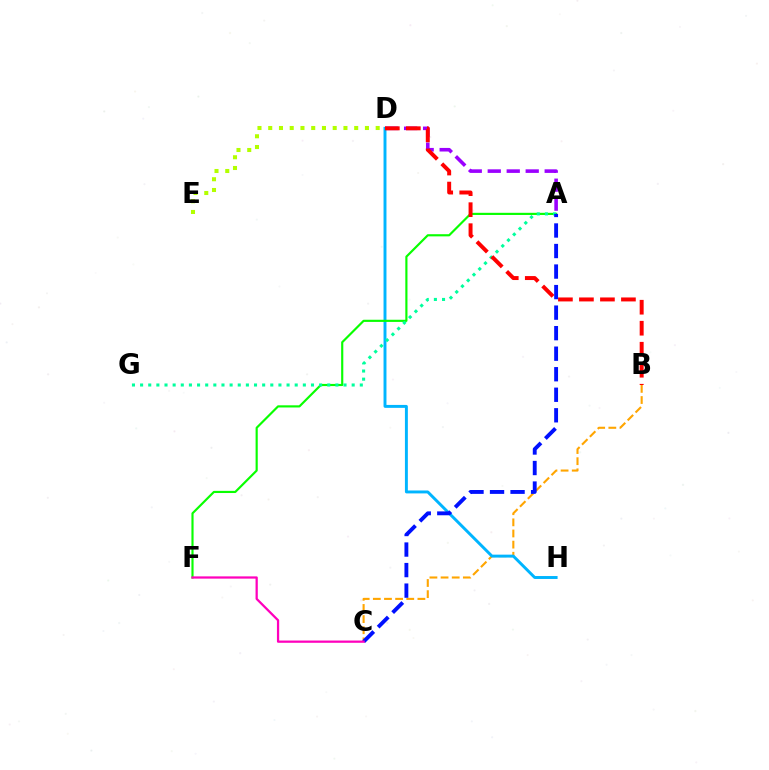{('B', 'C'): [{'color': '#ffa500', 'line_style': 'dashed', 'thickness': 1.51}], ('D', 'E'): [{'color': '#b3ff00', 'line_style': 'dotted', 'thickness': 2.92}], ('A', 'D'): [{'color': '#9b00ff', 'line_style': 'dashed', 'thickness': 2.58}], ('D', 'H'): [{'color': '#00b5ff', 'line_style': 'solid', 'thickness': 2.11}], ('A', 'F'): [{'color': '#08ff00', 'line_style': 'solid', 'thickness': 1.55}], ('A', 'G'): [{'color': '#00ff9d', 'line_style': 'dotted', 'thickness': 2.21}], ('B', 'D'): [{'color': '#ff0000', 'line_style': 'dashed', 'thickness': 2.85}], ('A', 'C'): [{'color': '#0010ff', 'line_style': 'dashed', 'thickness': 2.79}], ('C', 'F'): [{'color': '#ff00bd', 'line_style': 'solid', 'thickness': 1.62}]}